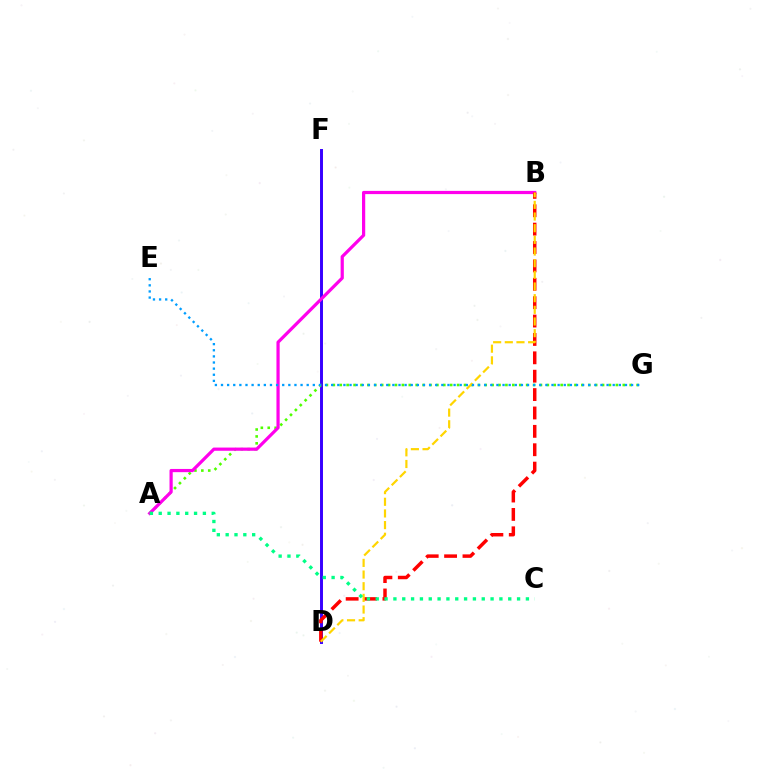{('D', 'F'): [{'color': '#3700ff', 'line_style': 'solid', 'thickness': 2.13}], ('A', 'G'): [{'color': '#4fff00', 'line_style': 'dotted', 'thickness': 1.88}], ('A', 'B'): [{'color': '#ff00ed', 'line_style': 'solid', 'thickness': 2.31}], ('B', 'D'): [{'color': '#ff0000', 'line_style': 'dashed', 'thickness': 2.5}, {'color': '#ffd500', 'line_style': 'dashed', 'thickness': 1.58}], ('A', 'C'): [{'color': '#00ff86', 'line_style': 'dotted', 'thickness': 2.4}], ('E', 'G'): [{'color': '#009eff', 'line_style': 'dotted', 'thickness': 1.66}]}